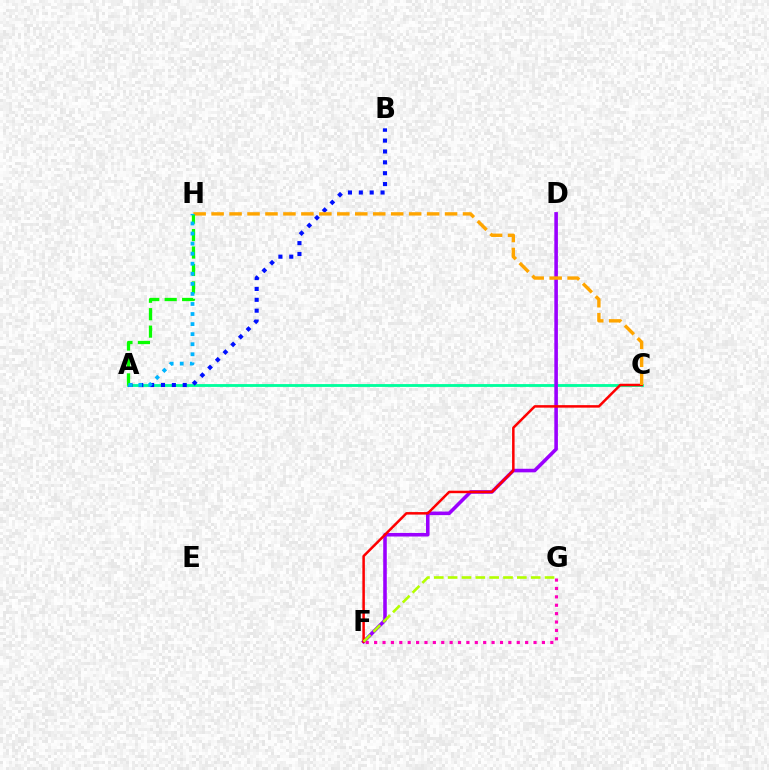{('A', 'C'): [{'color': '#00ff9d', 'line_style': 'solid', 'thickness': 2.04}], ('D', 'F'): [{'color': '#9b00ff', 'line_style': 'solid', 'thickness': 2.58}], ('C', 'F'): [{'color': '#ff0000', 'line_style': 'solid', 'thickness': 1.81}], ('A', 'B'): [{'color': '#0010ff', 'line_style': 'dotted', 'thickness': 2.95}], ('C', 'H'): [{'color': '#ffa500', 'line_style': 'dashed', 'thickness': 2.44}], ('F', 'G'): [{'color': '#ff00bd', 'line_style': 'dotted', 'thickness': 2.28}, {'color': '#b3ff00', 'line_style': 'dashed', 'thickness': 1.88}], ('A', 'H'): [{'color': '#08ff00', 'line_style': 'dashed', 'thickness': 2.37}, {'color': '#00b5ff', 'line_style': 'dotted', 'thickness': 2.73}]}